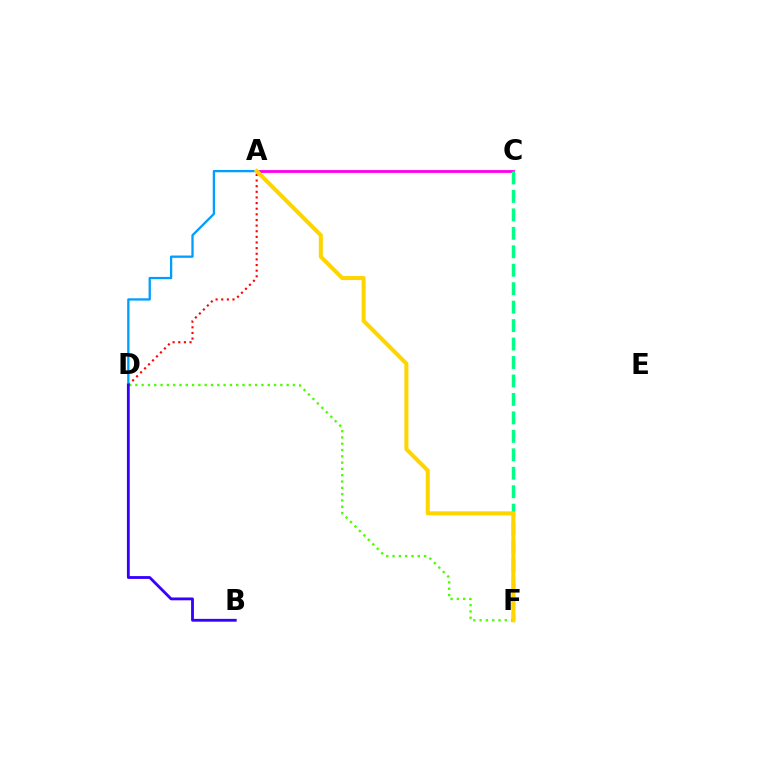{('A', 'D'): [{'color': '#ff0000', 'line_style': 'dotted', 'thickness': 1.53}, {'color': '#009eff', 'line_style': 'solid', 'thickness': 1.65}], ('A', 'C'): [{'color': '#ff00ed', 'line_style': 'solid', 'thickness': 2.05}], ('D', 'F'): [{'color': '#4fff00', 'line_style': 'dotted', 'thickness': 1.71}], ('C', 'F'): [{'color': '#00ff86', 'line_style': 'dashed', 'thickness': 2.51}], ('A', 'F'): [{'color': '#ffd500', 'line_style': 'solid', 'thickness': 2.91}], ('B', 'D'): [{'color': '#3700ff', 'line_style': 'solid', 'thickness': 2.03}]}